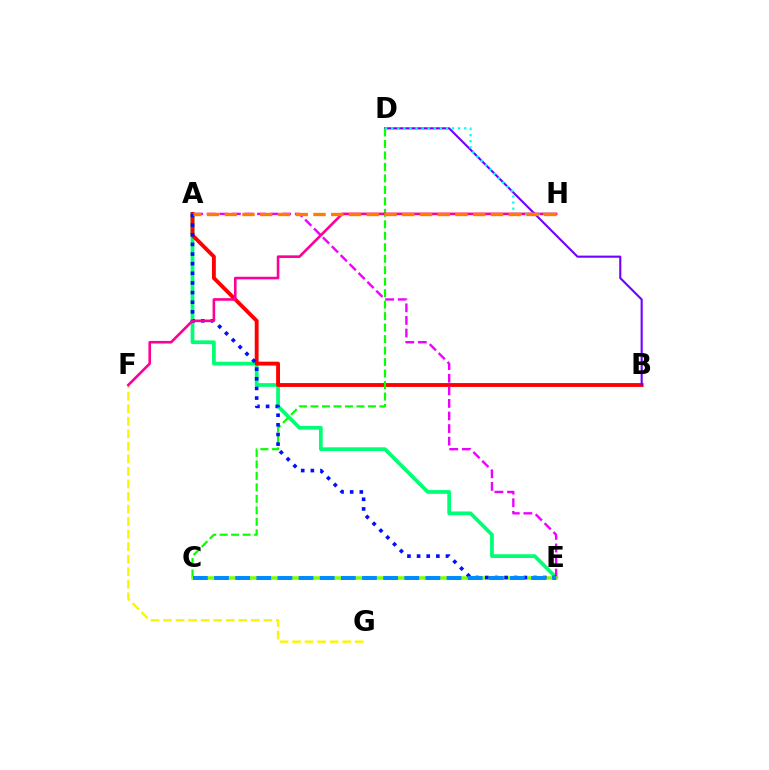{('A', 'E'): [{'color': '#00ff74', 'line_style': 'solid', 'thickness': 2.68}, {'color': '#ee00ff', 'line_style': 'dashed', 'thickness': 1.71}, {'color': '#0010ff', 'line_style': 'dotted', 'thickness': 2.62}], ('A', 'B'): [{'color': '#ff0000', 'line_style': 'solid', 'thickness': 2.78}], ('B', 'D'): [{'color': '#7200ff', 'line_style': 'solid', 'thickness': 1.52}], ('C', 'D'): [{'color': '#08ff00', 'line_style': 'dashed', 'thickness': 1.56}], ('C', 'E'): [{'color': '#84ff00', 'line_style': 'solid', 'thickness': 2.54}, {'color': '#008cff', 'line_style': 'dashed', 'thickness': 2.87}], ('F', 'G'): [{'color': '#fcf500', 'line_style': 'dashed', 'thickness': 1.7}], ('F', 'H'): [{'color': '#ff0094', 'line_style': 'solid', 'thickness': 1.89}], ('D', 'H'): [{'color': '#00fff6', 'line_style': 'dotted', 'thickness': 1.65}], ('A', 'H'): [{'color': '#ff7c00', 'line_style': 'dashed', 'thickness': 2.41}]}